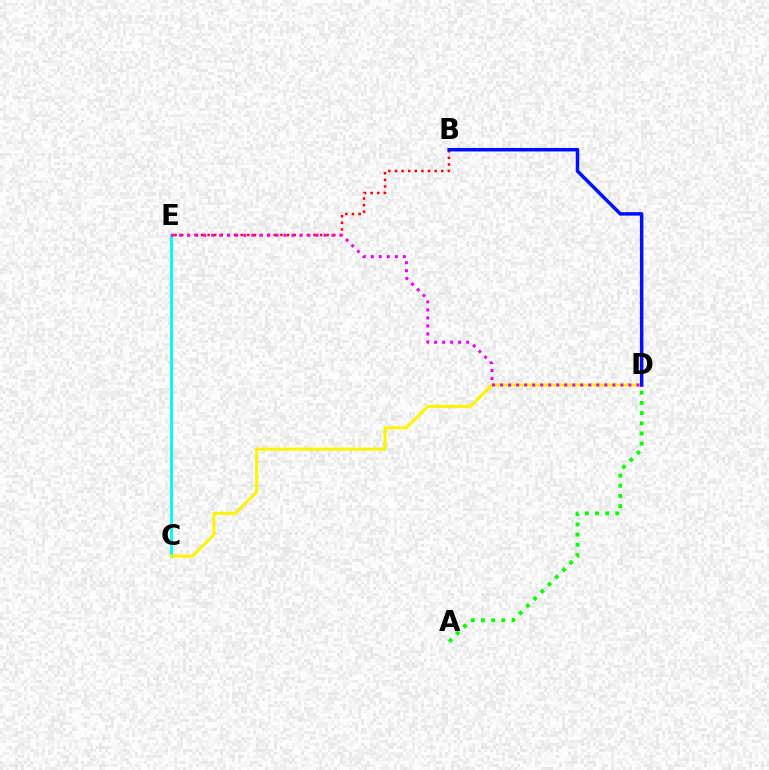{('C', 'E'): [{'color': '#00fff6', 'line_style': 'solid', 'thickness': 2.09}], ('B', 'E'): [{'color': '#ff0000', 'line_style': 'dotted', 'thickness': 1.8}], ('C', 'D'): [{'color': '#fcf500', 'line_style': 'solid', 'thickness': 2.18}], ('D', 'E'): [{'color': '#ee00ff', 'line_style': 'dotted', 'thickness': 2.18}], ('B', 'D'): [{'color': '#0010ff', 'line_style': 'solid', 'thickness': 2.52}], ('A', 'D'): [{'color': '#08ff00', 'line_style': 'dotted', 'thickness': 2.77}]}